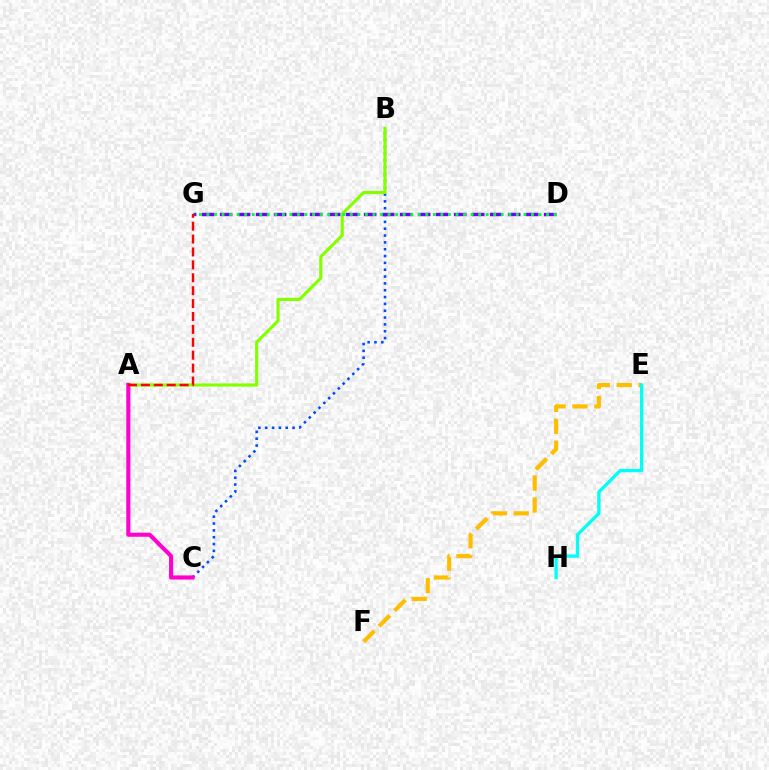{('B', 'C'): [{'color': '#004bff', 'line_style': 'dotted', 'thickness': 1.86}], ('A', 'B'): [{'color': '#84ff00', 'line_style': 'solid', 'thickness': 2.26}], ('A', 'C'): [{'color': '#ff00cf', 'line_style': 'solid', 'thickness': 2.95}], ('D', 'G'): [{'color': '#7200ff', 'line_style': 'dashed', 'thickness': 2.45}, {'color': '#00ff39', 'line_style': 'dotted', 'thickness': 2.05}], ('E', 'F'): [{'color': '#ffbd00', 'line_style': 'dashed', 'thickness': 2.97}], ('E', 'H'): [{'color': '#00fff6', 'line_style': 'solid', 'thickness': 2.38}], ('A', 'G'): [{'color': '#ff0000', 'line_style': 'dashed', 'thickness': 1.75}]}